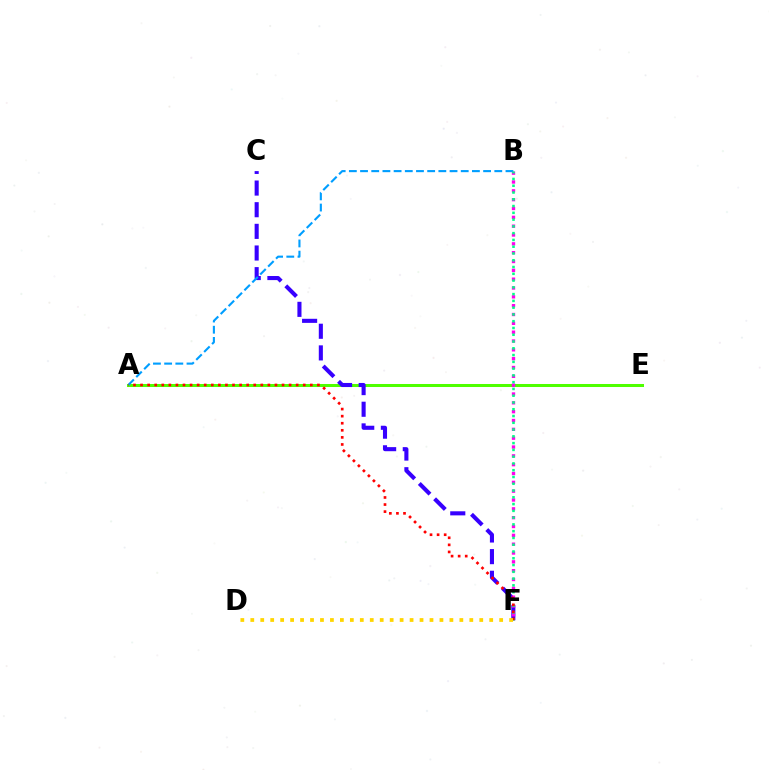{('A', 'E'): [{'color': '#4fff00', 'line_style': 'solid', 'thickness': 2.17}], ('C', 'F'): [{'color': '#3700ff', 'line_style': 'dashed', 'thickness': 2.94}], ('B', 'F'): [{'color': '#ff00ed', 'line_style': 'dotted', 'thickness': 2.4}, {'color': '#00ff86', 'line_style': 'dotted', 'thickness': 1.84}], ('A', 'B'): [{'color': '#009eff', 'line_style': 'dashed', 'thickness': 1.52}], ('A', 'F'): [{'color': '#ff0000', 'line_style': 'dotted', 'thickness': 1.92}], ('D', 'F'): [{'color': '#ffd500', 'line_style': 'dotted', 'thickness': 2.7}]}